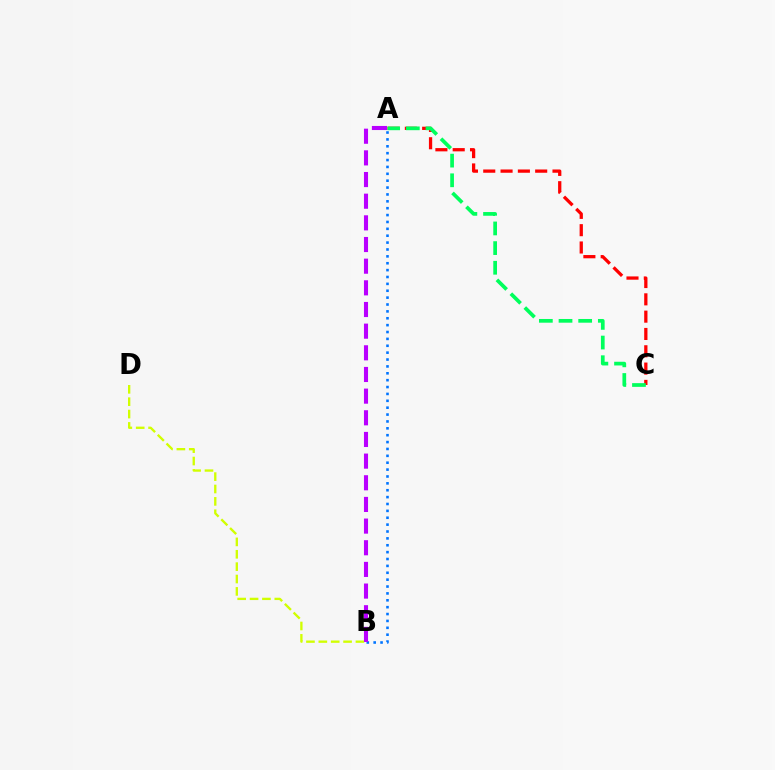{('A', 'C'): [{'color': '#ff0000', 'line_style': 'dashed', 'thickness': 2.35}, {'color': '#00ff5c', 'line_style': 'dashed', 'thickness': 2.67}], ('B', 'D'): [{'color': '#d1ff00', 'line_style': 'dashed', 'thickness': 1.68}], ('A', 'B'): [{'color': '#0074ff', 'line_style': 'dotted', 'thickness': 1.87}, {'color': '#b900ff', 'line_style': 'dashed', 'thickness': 2.94}]}